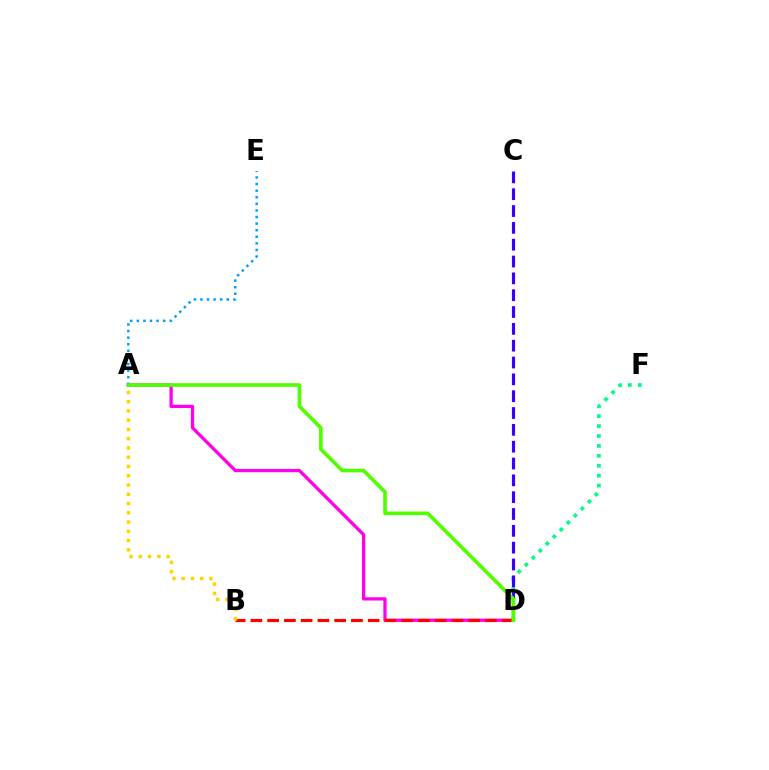{('A', 'E'): [{'color': '#009eff', 'line_style': 'dotted', 'thickness': 1.79}], ('D', 'F'): [{'color': '#00ff86', 'line_style': 'dotted', 'thickness': 2.7}], ('C', 'D'): [{'color': '#3700ff', 'line_style': 'dashed', 'thickness': 2.29}], ('A', 'D'): [{'color': '#ff00ed', 'line_style': 'solid', 'thickness': 2.36}, {'color': '#4fff00', 'line_style': 'solid', 'thickness': 2.61}], ('B', 'D'): [{'color': '#ff0000', 'line_style': 'dashed', 'thickness': 2.28}], ('A', 'B'): [{'color': '#ffd500', 'line_style': 'dotted', 'thickness': 2.52}]}